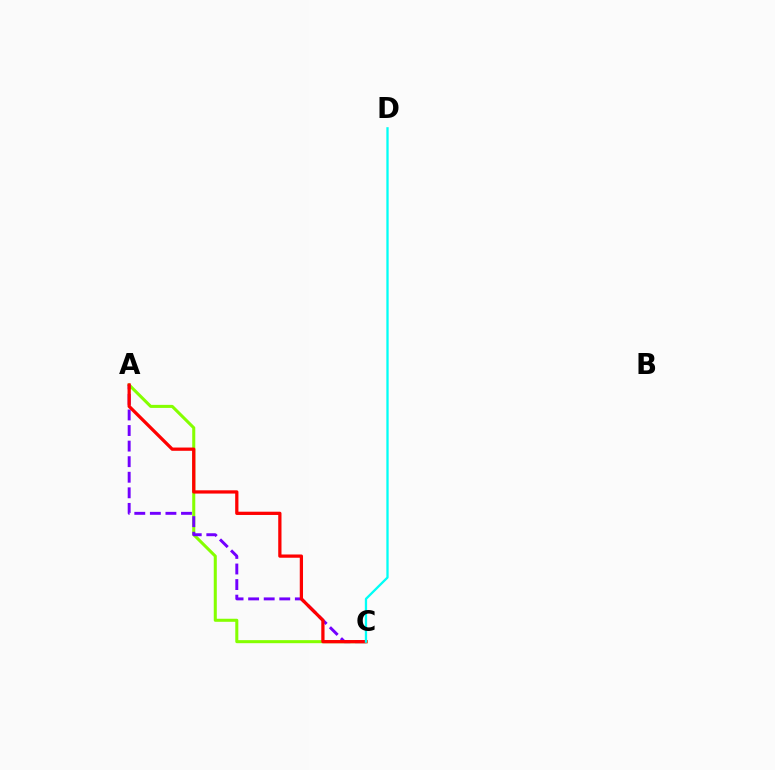{('A', 'C'): [{'color': '#84ff00', 'line_style': 'solid', 'thickness': 2.19}, {'color': '#7200ff', 'line_style': 'dashed', 'thickness': 2.12}, {'color': '#ff0000', 'line_style': 'solid', 'thickness': 2.34}], ('C', 'D'): [{'color': '#00fff6', 'line_style': 'solid', 'thickness': 1.65}]}